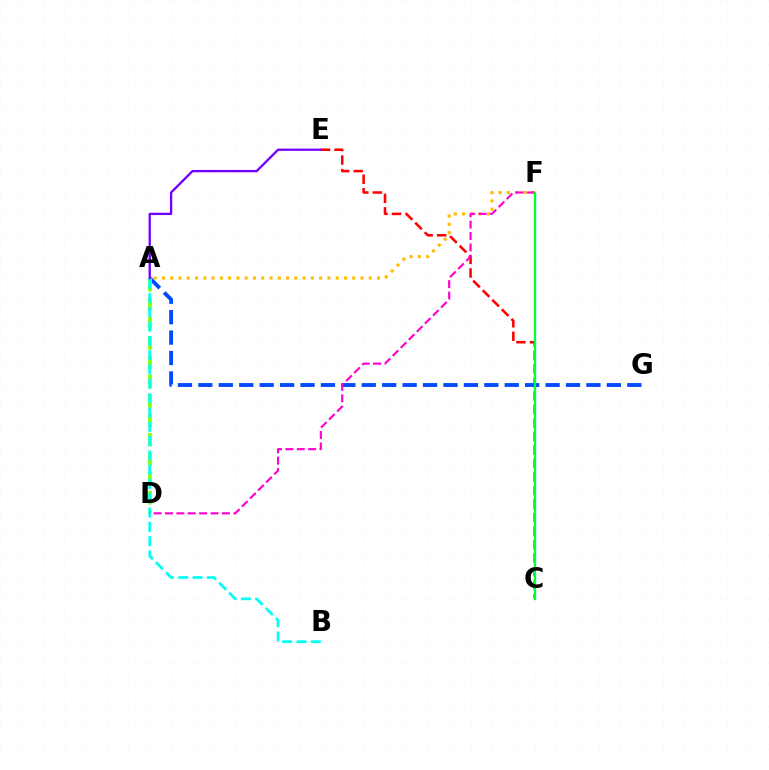{('A', 'G'): [{'color': '#004bff', 'line_style': 'dashed', 'thickness': 2.77}], ('C', 'E'): [{'color': '#ff0000', 'line_style': 'dashed', 'thickness': 1.84}], ('A', 'D'): [{'color': '#84ff00', 'line_style': 'dashed', 'thickness': 2.63}], ('A', 'F'): [{'color': '#ffbd00', 'line_style': 'dotted', 'thickness': 2.25}], ('A', 'B'): [{'color': '#00fff6', 'line_style': 'dashed', 'thickness': 1.94}], ('A', 'E'): [{'color': '#7200ff', 'line_style': 'solid', 'thickness': 1.66}], ('D', 'F'): [{'color': '#ff00cf', 'line_style': 'dashed', 'thickness': 1.55}], ('C', 'F'): [{'color': '#00ff39', 'line_style': 'solid', 'thickness': 1.67}]}